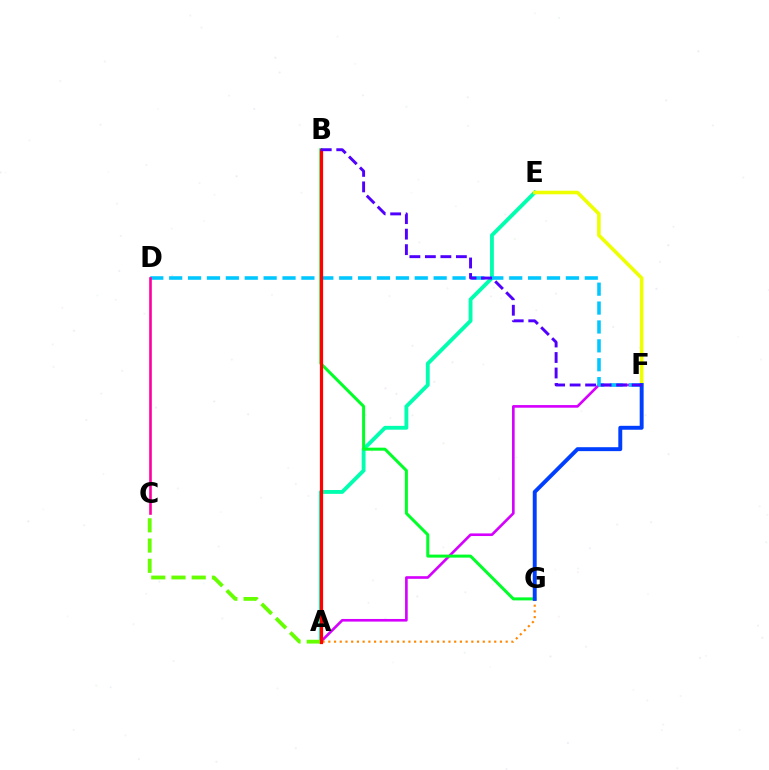{('A', 'F'): [{'color': '#d600ff', 'line_style': 'solid', 'thickness': 1.9}], ('A', 'E'): [{'color': '#00ffaf', 'line_style': 'solid', 'thickness': 2.77}], ('E', 'F'): [{'color': '#eeff00', 'line_style': 'solid', 'thickness': 2.56}], ('D', 'F'): [{'color': '#00c7ff', 'line_style': 'dashed', 'thickness': 2.57}], ('B', 'G'): [{'color': '#00ff27', 'line_style': 'solid', 'thickness': 2.16}], ('A', 'G'): [{'color': '#ff8800', 'line_style': 'dotted', 'thickness': 1.55}], ('C', 'D'): [{'color': '#ff00a0', 'line_style': 'solid', 'thickness': 1.89}], ('A', 'C'): [{'color': '#66ff00', 'line_style': 'dashed', 'thickness': 2.75}], ('F', 'G'): [{'color': '#003fff', 'line_style': 'solid', 'thickness': 2.83}], ('A', 'B'): [{'color': '#ff0000', 'line_style': 'solid', 'thickness': 2.32}], ('B', 'F'): [{'color': '#4f00ff', 'line_style': 'dashed', 'thickness': 2.11}]}